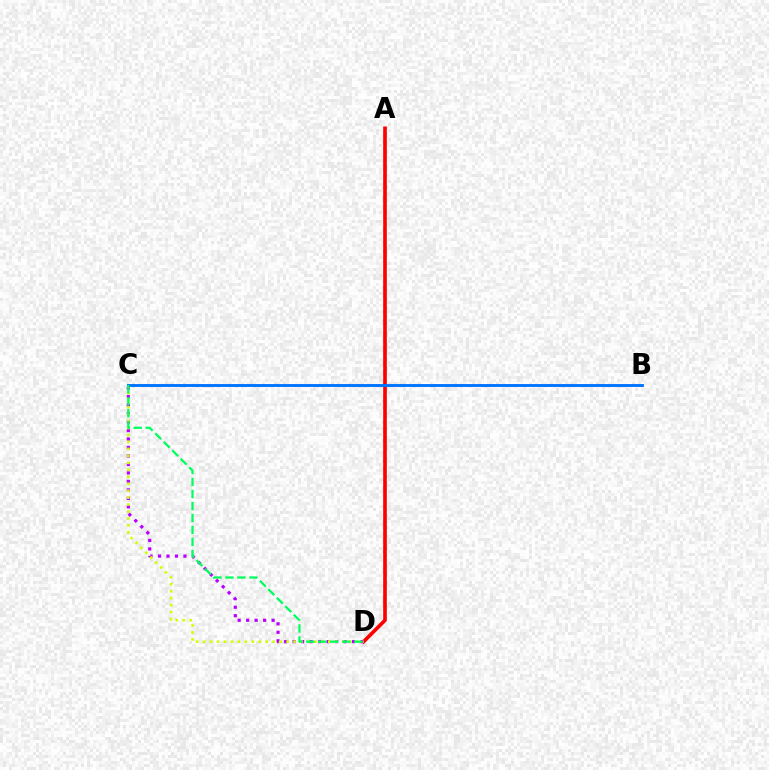{('A', 'D'): [{'color': '#ff0000', 'line_style': 'solid', 'thickness': 2.64}], ('C', 'D'): [{'color': '#b900ff', 'line_style': 'dotted', 'thickness': 2.31}, {'color': '#d1ff00', 'line_style': 'dotted', 'thickness': 1.89}, {'color': '#00ff5c', 'line_style': 'dashed', 'thickness': 1.63}], ('B', 'C'): [{'color': '#0074ff', 'line_style': 'solid', 'thickness': 2.07}]}